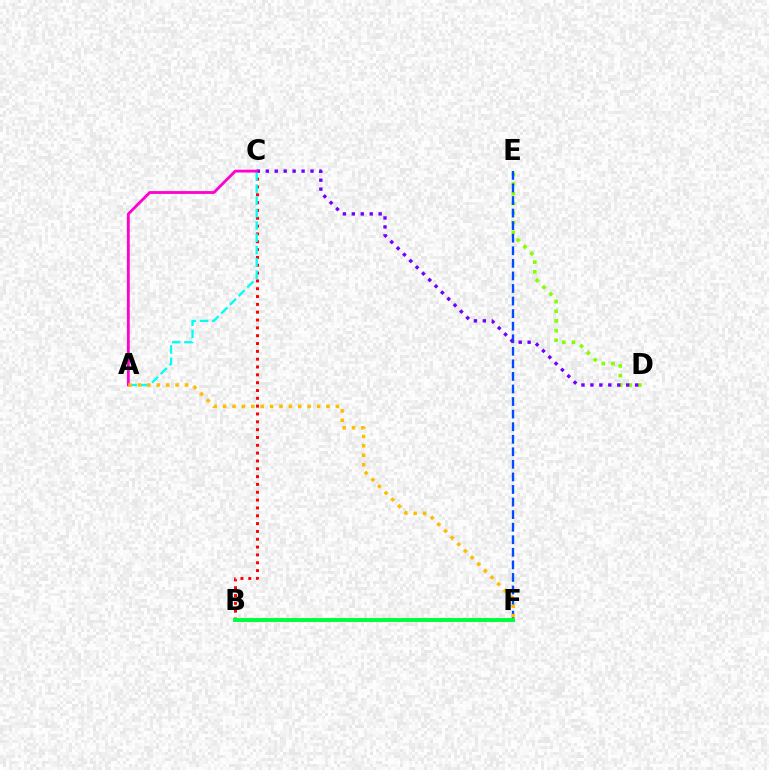{('D', 'E'): [{'color': '#84ff00', 'line_style': 'dotted', 'thickness': 2.63}], ('E', 'F'): [{'color': '#004bff', 'line_style': 'dashed', 'thickness': 1.71}], ('B', 'C'): [{'color': '#ff0000', 'line_style': 'dotted', 'thickness': 2.13}], ('C', 'D'): [{'color': '#7200ff', 'line_style': 'dotted', 'thickness': 2.43}], ('A', 'C'): [{'color': '#00fff6', 'line_style': 'dashed', 'thickness': 1.67}, {'color': '#ff00cf', 'line_style': 'solid', 'thickness': 2.03}], ('B', 'F'): [{'color': '#00ff39', 'line_style': 'solid', 'thickness': 2.82}], ('A', 'F'): [{'color': '#ffbd00', 'line_style': 'dotted', 'thickness': 2.55}]}